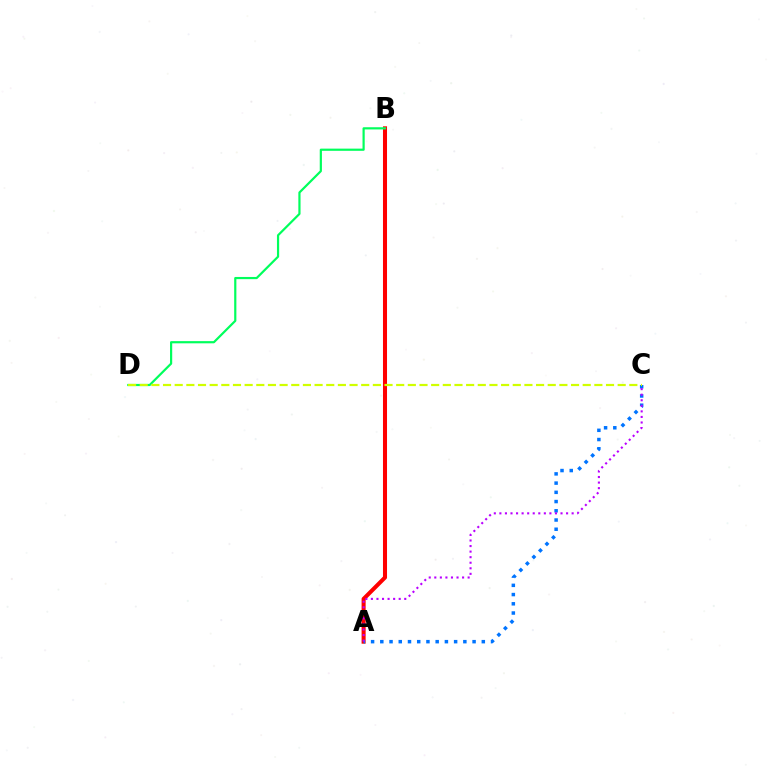{('A', 'B'): [{'color': '#ff0000', 'line_style': 'solid', 'thickness': 2.91}], ('A', 'C'): [{'color': '#0074ff', 'line_style': 'dotted', 'thickness': 2.51}, {'color': '#b900ff', 'line_style': 'dotted', 'thickness': 1.51}], ('B', 'D'): [{'color': '#00ff5c', 'line_style': 'solid', 'thickness': 1.58}], ('C', 'D'): [{'color': '#d1ff00', 'line_style': 'dashed', 'thickness': 1.58}]}